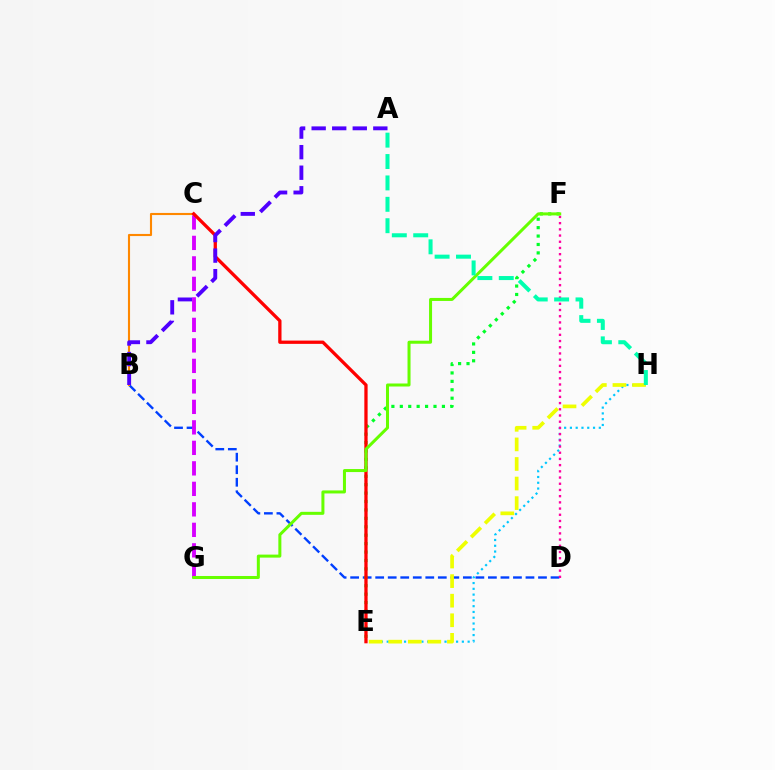{('B', 'D'): [{'color': '#003fff', 'line_style': 'dashed', 'thickness': 1.7}], ('E', 'H'): [{'color': '#00c7ff', 'line_style': 'dotted', 'thickness': 1.57}, {'color': '#eeff00', 'line_style': 'dashed', 'thickness': 2.66}], ('D', 'F'): [{'color': '#ff00a0', 'line_style': 'dotted', 'thickness': 1.69}], ('C', 'G'): [{'color': '#d600ff', 'line_style': 'dashed', 'thickness': 2.78}], ('B', 'C'): [{'color': '#ff8800', 'line_style': 'solid', 'thickness': 1.52}], ('E', 'F'): [{'color': '#00ff27', 'line_style': 'dotted', 'thickness': 2.29}], ('C', 'E'): [{'color': '#ff0000', 'line_style': 'solid', 'thickness': 2.36}], ('F', 'G'): [{'color': '#66ff00', 'line_style': 'solid', 'thickness': 2.17}], ('A', 'H'): [{'color': '#00ffaf', 'line_style': 'dashed', 'thickness': 2.91}], ('A', 'B'): [{'color': '#4f00ff', 'line_style': 'dashed', 'thickness': 2.79}]}